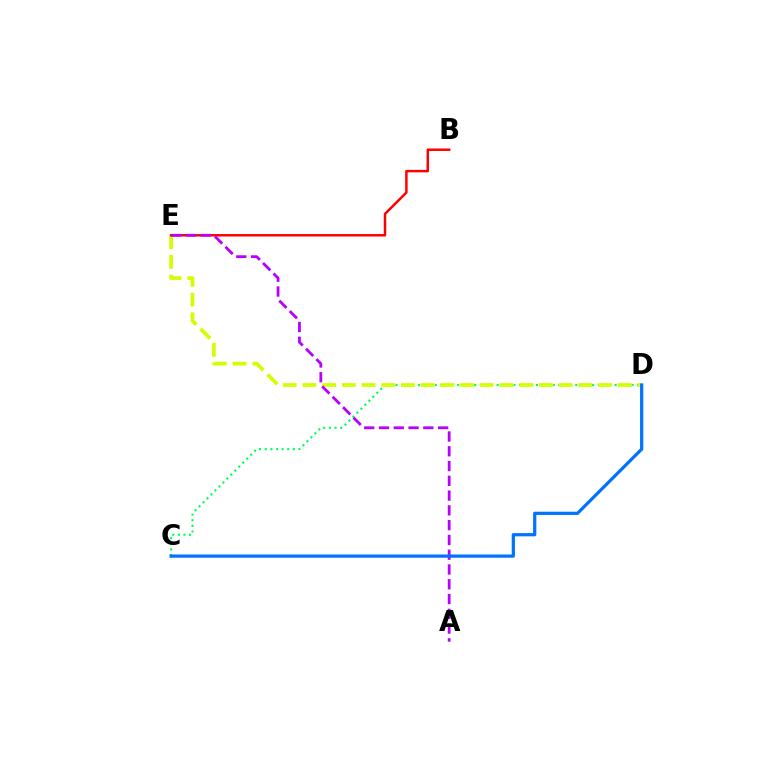{('C', 'D'): [{'color': '#00ff5c', 'line_style': 'dotted', 'thickness': 1.53}, {'color': '#0074ff', 'line_style': 'solid', 'thickness': 2.33}], ('D', 'E'): [{'color': '#d1ff00', 'line_style': 'dashed', 'thickness': 2.68}], ('B', 'E'): [{'color': '#ff0000', 'line_style': 'solid', 'thickness': 1.79}], ('A', 'E'): [{'color': '#b900ff', 'line_style': 'dashed', 'thickness': 2.01}]}